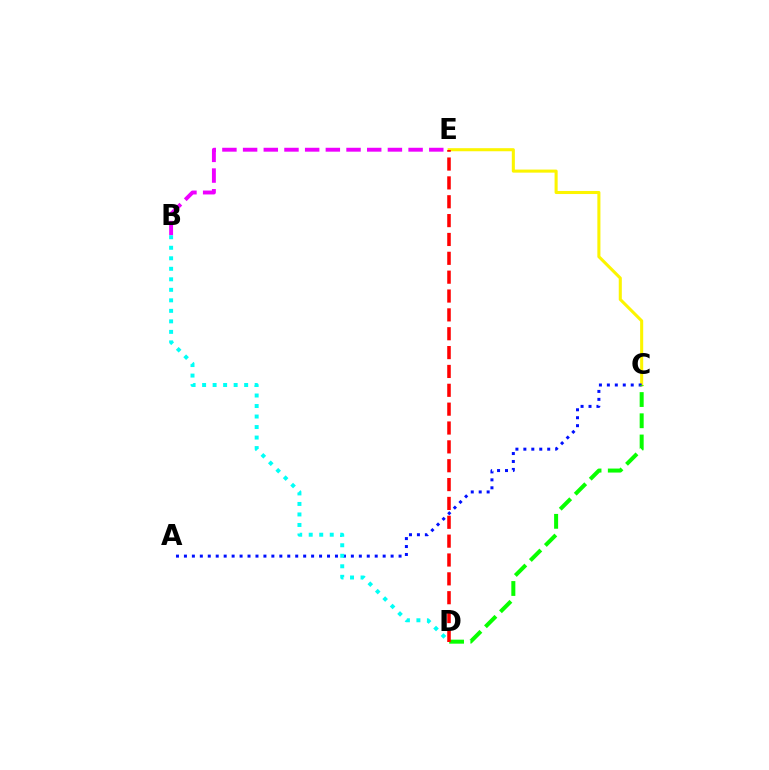{('C', 'E'): [{'color': '#fcf500', 'line_style': 'solid', 'thickness': 2.21}], ('A', 'C'): [{'color': '#0010ff', 'line_style': 'dotted', 'thickness': 2.16}], ('C', 'D'): [{'color': '#08ff00', 'line_style': 'dashed', 'thickness': 2.88}], ('D', 'E'): [{'color': '#ff0000', 'line_style': 'dashed', 'thickness': 2.56}], ('B', 'E'): [{'color': '#ee00ff', 'line_style': 'dashed', 'thickness': 2.81}], ('B', 'D'): [{'color': '#00fff6', 'line_style': 'dotted', 'thickness': 2.86}]}